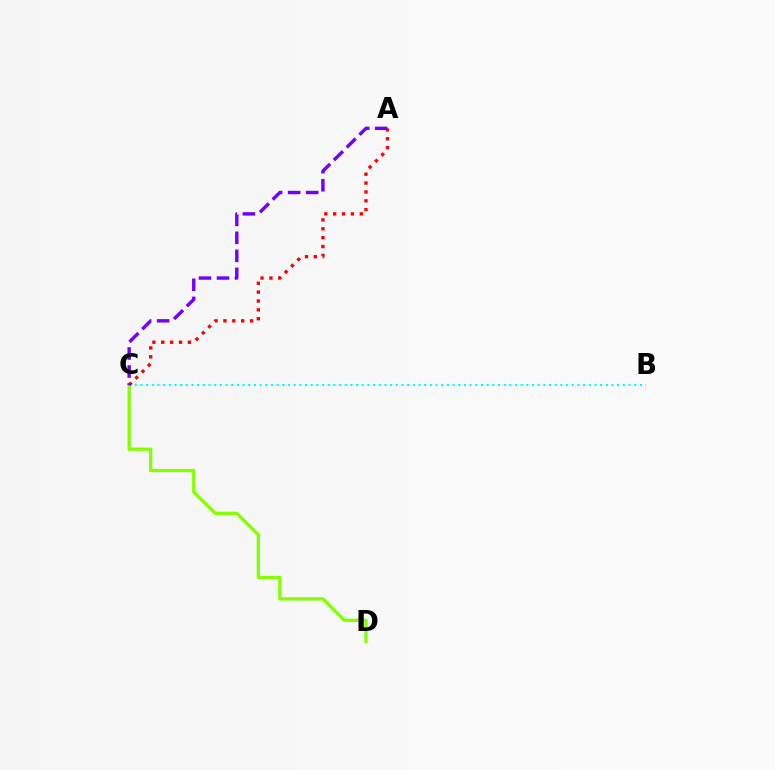{('C', 'D'): [{'color': '#84ff00', 'line_style': 'solid', 'thickness': 2.36}], ('B', 'C'): [{'color': '#00fff6', 'line_style': 'dotted', 'thickness': 1.54}], ('A', 'C'): [{'color': '#ff0000', 'line_style': 'dotted', 'thickness': 2.41}, {'color': '#7200ff', 'line_style': 'dashed', 'thickness': 2.45}]}